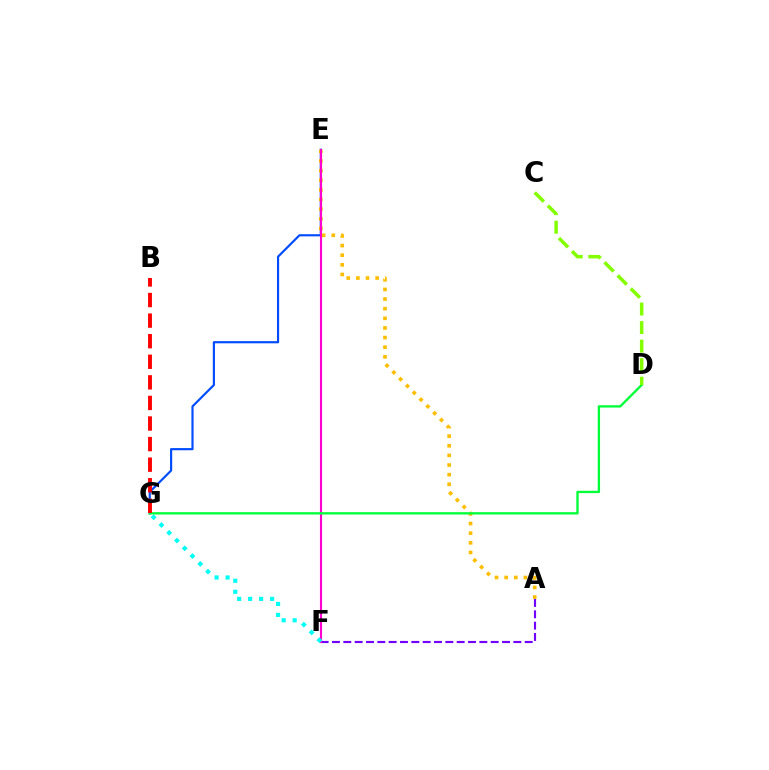{('A', 'F'): [{'color': '#7200ff', 'line_style': 'dashed', 'thickness': 1.54}], ('E', 'G'): [{'color': '#004bff', 'line_style': 'solid', 'thickness': 1.56}], ('A', 'E'): [{'color': '#ffbd00', 'line_style': 'dotted', 'thickness': 2.62}], ('E', 'F'): [{'color': '#ff00cf', 'line_style': 'solid', 'thickness': 1.52}], ('F', 'G'): [{'color': '#00fff6', 'line_style': 'dotted', 'thickness': 2.98}], ('D', 'G'): [{'color': '#00ff39', 'line_style': 'solid', 'thickness': 1.68}], ('C', 'D'): [{'color': '#84ff00', 'line_style': 'dashed', 'thickness': 2.52}], ('B', 'G'): [{'color': '#ff0000', 'line_style': 'dashed', 'thickness': 2.8}]}